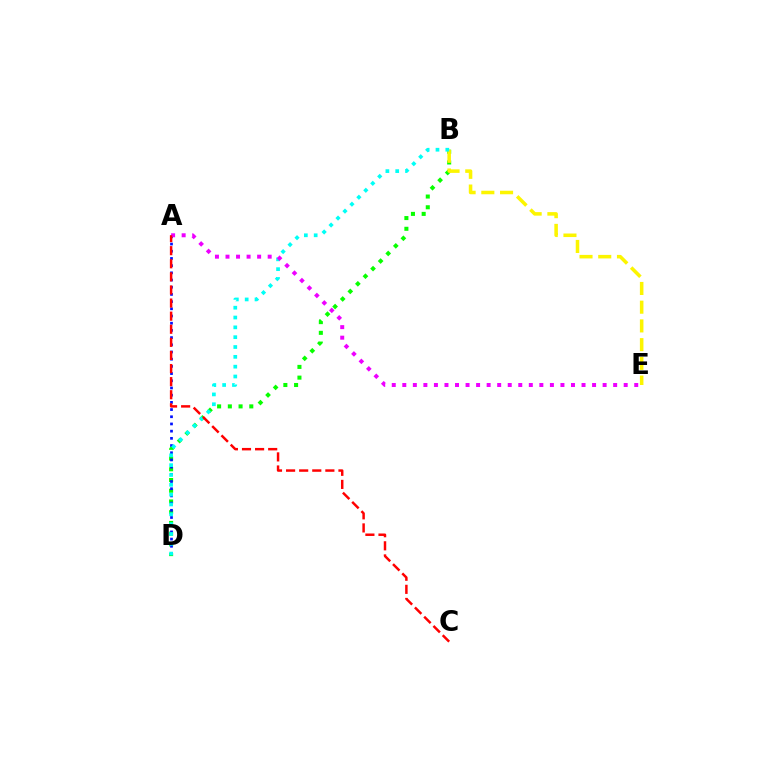{('B', 'D'): [{'color': '#08ff00', 'line_style': 'dotted', 'thickness': 2.92}, {'color': '#00fff6', 'line_style': 'dotted', 'thickness': 2.67}], ('B', 'E'): [{'color': '#fcf500', 'line_style': 'dashed', 'thickness': 2.54}], ('A', 'D'): [{'color': '#0010ff', 'line_style': 'dotted', 'thickness': 1.96}], ('A', 'E'): [{'color': '#ee00ff', 'line_style': 'dotted', 'thickness': 2.86}], ('A', 'C'): [{'color': '#ff0000', 'line_style': 'dashed', 'thickness': 1.78}]}